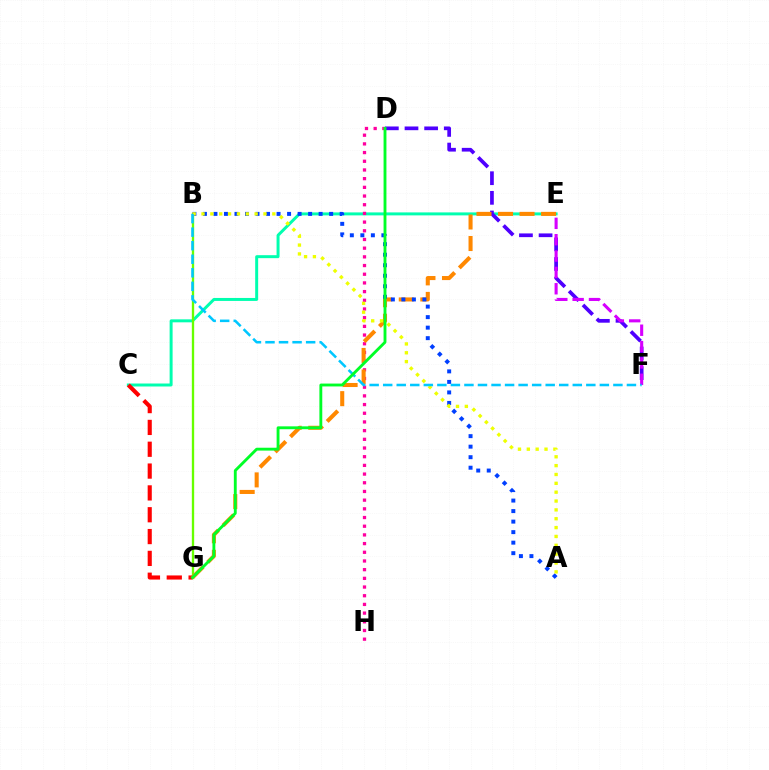{('C', 'E'): [{'color': '#00ffaf', 'line_style': 'solid', 'thickness': 2.14}], ('B', 'G'): [{'color': '#66ff00', 'line_style': 'solid', 'thickness': 1.68}], ('D', 'H'): [{'color': '#ff00a0', 'line_style': 'dotted', 'thickness': 2.36}], ('C', 'G'): [{'color': '#ff0000', 'line_style': 'dashed', 'thickness': 2.97}], ('D', 'F'): [{'color': '#4f00ff', 'line_style': 'dashed', 'thickness': 2.67}], ('E', 'F'): [{'color': '#d600ff', 'line_style': 'dashed', 'thickness': 2.22}], ('E', 'G'): [{'color': '#ff8800', 'line_style': 'dashed', 'thickness': 2.93}], ('A', 'B'): [{'color': '#003fff', 'line_style': 'dotted', 'thickness': 2.86}, {'color': '#eeff00', 'line_style': 'dotted', 'thickness': 2.41}], ('B', 'F'): [{'color': '#00c7ff', 'line_style': 'dashed', 'thickness': 1.84}], ('D', 'G'): [{'color': '#00ff27', 'line_style': 'solid', 'thickness': 2.07}]}